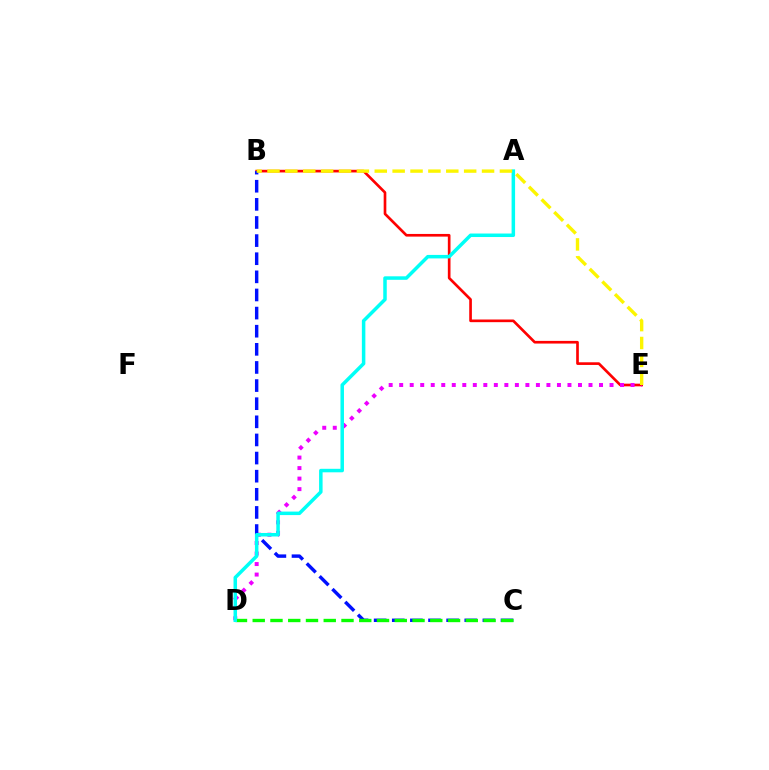{('B', 'E'): [{'color': '#ff0000', 'line_style': 'solid', 'thickness': 1.92}, {'color': '#fcf500', 'line_style': 'dashed', 'thickness': 2.43}], ('D', 'E'): [{'color': '#ee00ff', 'line_style': 'dotted', 'thickness': 2.86}], ('B', 'C'): [{'color': '#0010ff', 'line_style': 'dashed', 'thickness': 2.46}], ('C', 'D'): [{'color': '#08ff00', 'line_style': 'dashed', 'thickness': 2.41}], ('A', 'D'): [{'color': '#00fff6', 'line_style': 'solid', 'thickness': 2.52}]}